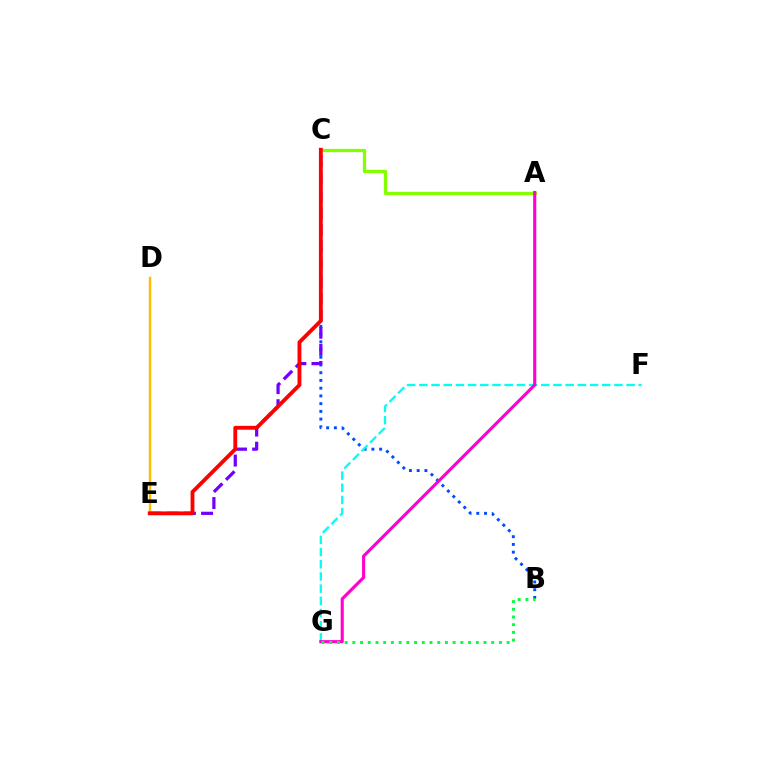{('B', 'C'): [{'color': '#004bff', 'line_style': 'dotted', 'thickness': 2.1}], ('F', 'G'): [{'color': '#00fff6', 'line_style': 'dashed', 'thickness': 1.66}], ('C', 'E'): [{'color': '#7200ff', 'line_style': 'dashed', 'thickness': 2.33}, {'color': '#ff0000', 'line_style': 'solid', 'thickness': 2.77}], ('A', 'C'): [{'color': '#84ff00', 'line_style': 'solid', 'thickness': 2.36}], ('A', 'G'): [{'color': '#ff00cf', 'line_style': 'solid', 'thickness': 2.24}], ('D', 'E'): [{'color': '#ffbd00', 'line_style': 'solid', 'thickness': 1.75}], ('B', 'G'): [{'color': '#00ff39', 'line_style': 'dotted', 'thickness': 2.1}]}